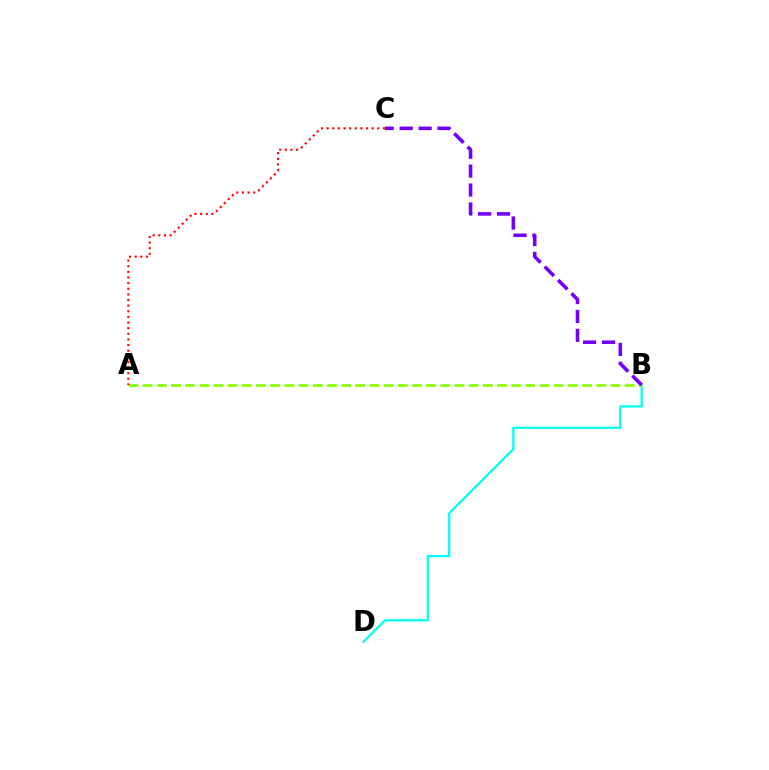{('B', 'D'): [{'color': '#00fff6', 'line_style': 'solid', 'thickness': 1.61}], ('A', 'B'): [{'color': '#84ff00', 'line_style': 'dashed', 'thickness': 1.93}], ('A', 'C'): [{'color': '#ff0000', 'line_style': 'dotted', 'thickness': 1.53}], ('B', 'C'): [{'color': '#7200ff', 'line_style': 'dashed', 'thickness': 2.57}]}